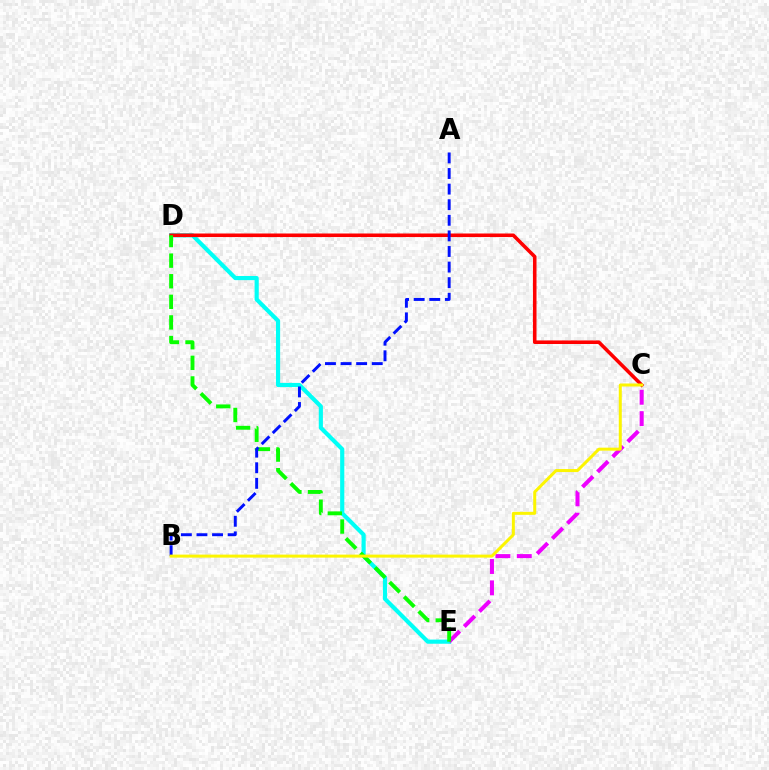{('D', 'E'): [{'color': '#00fff6', 'line_style': 'solid', 'thickness': 2.99}, {'color': '#08ff00', 'line_style': 'dashed', 'thickness': 2.8}], ('C', 'D'): [{'color': '#ff0000', 'line_style': 'solid', 'thickness': 2.57}], ('C', 'E'): [{'color': '#ee00ff', 'line_style': 'dashed', 'thickness': 2.9}], ('A', 'B'): [{'color': '#0010ff', 'line_style': 'dashed', 'thickness': 2.12}], ('B', 'C'): [{'color': '#fcf500', 'line_style': 'solid', 'thickness': 2.16}]}